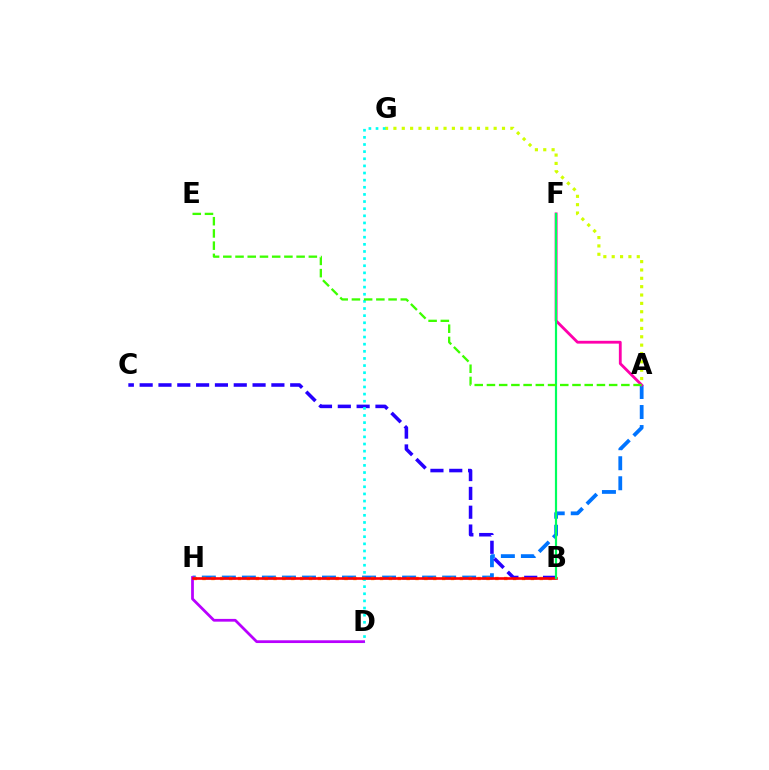{('A', 'G'): [{'color': '#d1ff00', 'line_style': 'dotted', 'thickness': 2.27}], ('A', 'H'): [{'color': '#0074ff', 'line_style': 'dashed', 'thickness': 2.72}], ('B', 'H'): [{'color': '#ff9400', 'line_style': 'dotted', 'thickness': 2.41}, {'color': '#ff0000', 'line_style': 'solid', 'thickness': 1.88}], ('D', 'H'): [{'color': '#b900ff', 'line_style': 'solid', 'thickness': 1.99}], ('B', 'C'): [{'color': '#2500ff', 'line_style': 'dashed', 'thickness': 2.56}], ('A', 'F'): [{'color': '#ff00ac', 'line_style': 'solid', 'thickness': 2.03}], ('D', 'G'): [{'color': '#00fff6', 'line_style': 'dotted', 'thickness': 1.94}], ('B', 'F'): [{'color': '#00ff5c', 'line_style': 'solid', 'thickness': 1.57}], ('A', 'E'): [{'color': '#3dff00', 'line_style': 'dashed', 'thickness': 1.66}]}